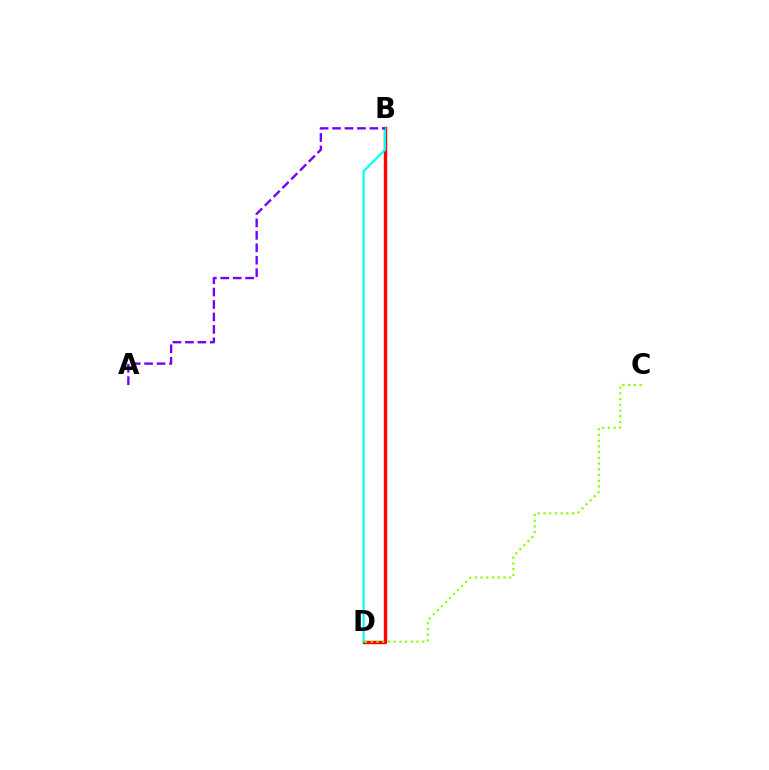{('B', 'D'): [{'color': '#ff0000', 'line_style': 'solid', 'thickness': 2.46}, {'color': '#00fff6', 'line_style': 'solid', 'thickness': 1.57}], ('C', 'D'): [{'color': '#84ff00', 'line_style': 'dotted', 'thickness': 1.56}], ('A', 'B'): [{'color': '#7200ff', 'line_style': 'dashed', 'thickness': 1.69}]}